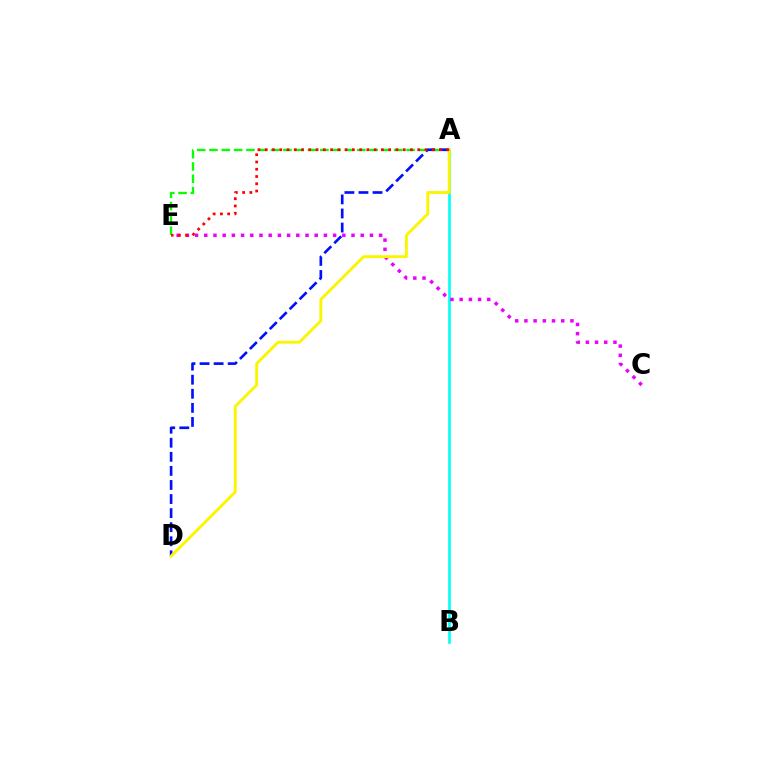{('A', 'E'): [{'color': '#08ff00', 'line_style': 'dashed', 'thickness': 1.67}, {'color': '#ff0000', 'line_style': 'dotted', 'thickness': 1.97}], ('A', 'D'): [{'color': '#0010ff', 'line_style': 'dashed', 'thickness': 1.91}, {'color': '#fcf500', 'line_style': 'solid', 'thickness': 2.06}], ('A', 'B'): [{'color': '#00fff6', 'line_style': 'solid', 'thickness': 1.91}], ('C', 'E'): [{'color': '#ee00ff', 'line_style': 'dotted', 'thickness': 2.5}]}